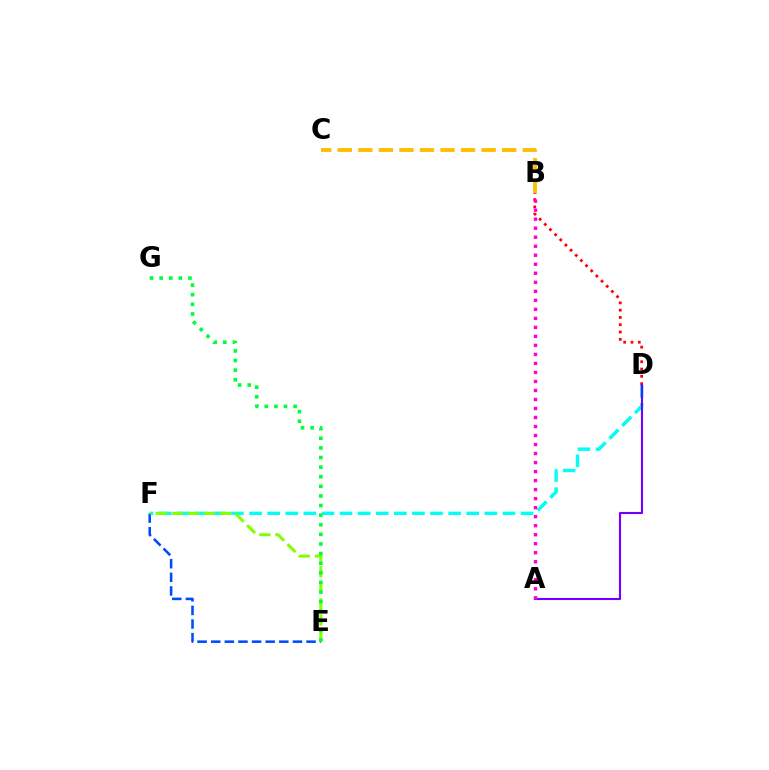{('B', 'D'): [{'color': '#ff0000', 'line_style': 'dotted', 'thickness': 1.98}], ('D', 'F'): [{'color': '#00fff6', 'line_style': 'dashed', 'thickness': 2.46}], ('E', 'F'): [{'color': '#004bff', 'line_style': 'dashed', 'thickness': 1.85}, {'color': '#84ff00', 'line_style': 'dashed', 'thickness': 2.18}], ('B', 'C'): [{'color': '#ffbd00', 'line_style': 'dashed', 'thickness': 2.79}], ('A', 'D'): [{'color': '#7200ff', 'line_style': 'solid', 'thickness': 1.53}], ('E', 'G'): [{'color': '#00ff39', 'line_style': 'dotted', 'thickness': 2.61}], ('A', 'B'): [{'color': '#ff00cf', 'line_style': 'dotted', 'thickness': 2.45}]}